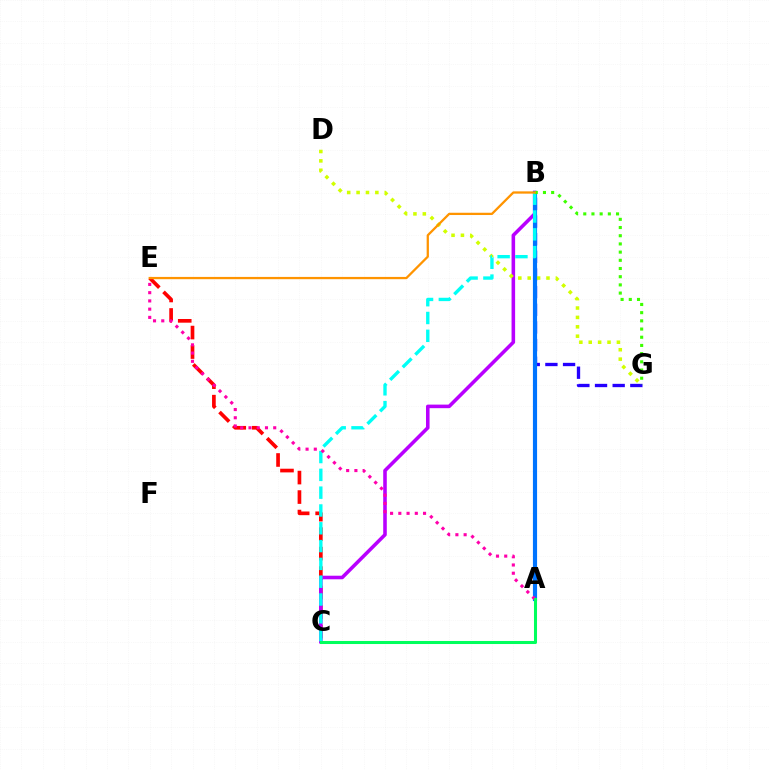{('C', 'E'): [{'color': '#ff0000', 'line_style': 'dashed', 'thickness': 2.65}], ('B', 'G'): [{'color': '#2500ff', 'line_style': 'dashed', 'thickness': 2.4}, {'color': '#3dff00', 'line_style': 'dotted', 'thickness': 2.23}], ('B', 'C'): [{'color': '#b900ff', 'line_style': 'solid', 'thickness': 2.57}, {'color': '#00fff6', 'line_style': 'dashed', 'thickness': 2.42}], ('D', 'G'): [{'color': '#d1ff00', 'line_style': 'dotted', 'thickness': 2.55}], ('A', 'B'): [{'color': '#0074ff', 'line_style': 'solid', 'thickness': 2.99}], ('A', 'E'): [{'color': '#ff00ac', 'line_style': 'dotted', 'thickness': 2.24}], ('A', 'C'): [{'color': '#00ff5c', 'line_style': 'solid', 'thickness': 2.2}], ('B', 'E'): [{'color': '#ff9400', 'line_style': 'solid', 'thickness': 1.64}]}